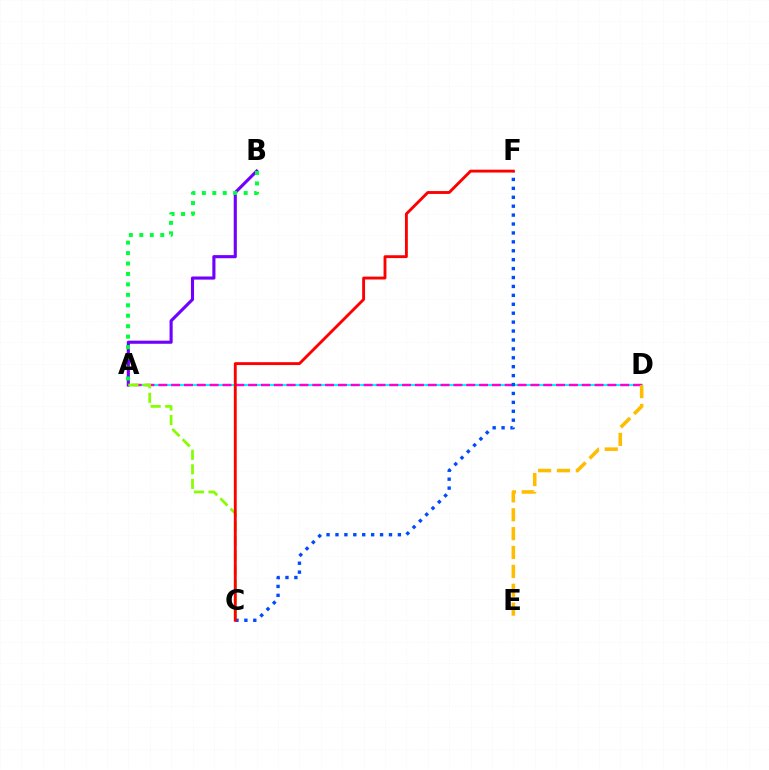{('A', 'D'): [{'color': '#00fff6', 'line_style': 'solid', 'thickness': 1.53}, {'color': '#ff00cf', 'line_style': 'dashed', 'thickness': 1.74}], ('A', 'B'): [{'color': '#7200ff', 'line_style': 'solid', 'thickness': 2.25}, {'color': '#00ff39', 'line_style': 'dotted', 'thickness': 2.84}], ('C', 'F'): [{'color': '#004bff', 'line_style': 'dotted', 'thickness': 2.42}, {'color': '#ff0000', 'line_style': 'solid', 'thickness': 2.07}], ('D', 'E'): [{'color': '#ffbd00', 'line_style': 'dashed', 'thickness': 2.56}], ('A', 'C'): [{'color': '#84ff00', 'line_style': 'dashed', 'thickness': 1.98}]}